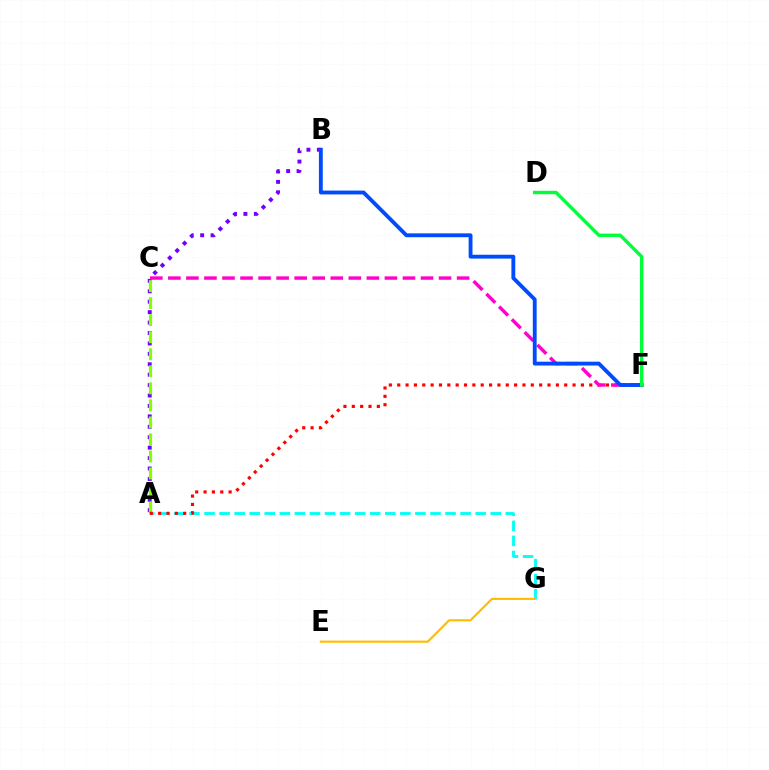{('A', 'G'): [{'color': '#00fff6', 'line_style': 'dashed', 'thickness': 2.05}], ('A', 'B'): [{'color': '#7200ff', 'line_style': 'dotted', 'thickness': 2.83}], ('E', 'G'): [{'color': '#ffbd00', 'line_style': 'solid', 'thickness': 1.55}], ('A', 'C'): [{'color': '#84ff00', 'line_style': 'dashed', 'thickness': 2.31}], ('A', 'F'): [{'color': '#ff0000', 'line_style': 'dotted', 'thickness': 2.27}], ('C', 'F'): [{'color': '#ff00cf', 'line_style': 'dashed', 'thickness': 2.45}], ('B', 'F'): [{'color': '#004bff', 'line_style': 'solid', 'thickness': 2.77}], ('D', 'F'): [{'color': '#00ff39', 'line_style': 'solid', 'thickness': 2.43}]}